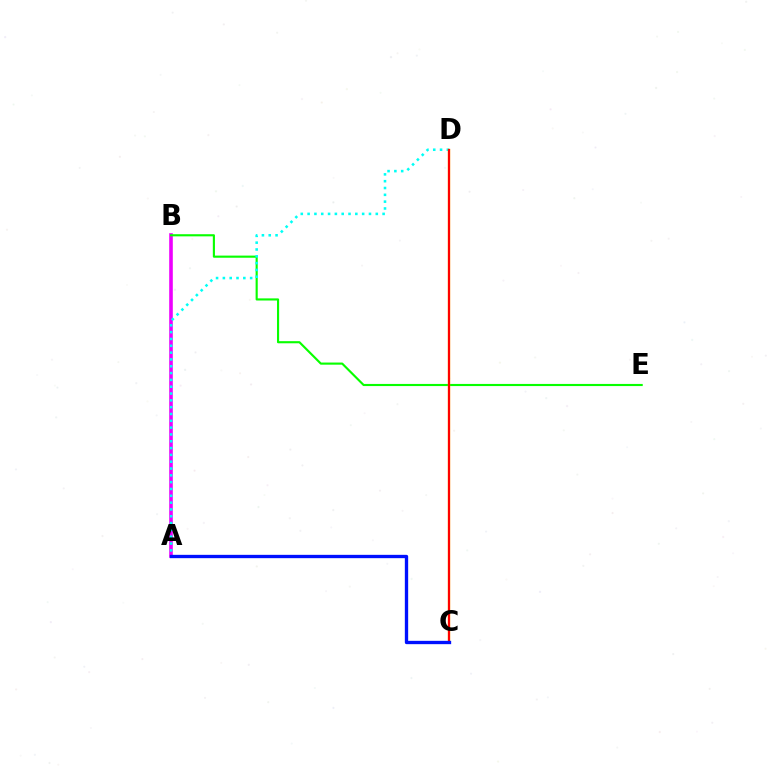{('A', 'B'): [{'color': '#ee00ff', 'line_style': 'solid', 'thickness': 2.6}], ('B', 'E'): [{'color': '#08ff00', 'line_style': 'solid', 'thickness': 1.54}], ('A', 'D'): [{'color': '#00fff6', 'line_style': 'dotted', 'thickness': 1.85}], ('C', 'D'): [{'color': '#fcf500', 'line_style': 'solid', 'thickness': 1.64}, {'color': '#ff0000', 'line_style': 'solid', 'thickness': 1.6}], ('A', 'C'): [{'color': '#0010ff', 'line_style': 'solid', 'thickness': 2.4}]}